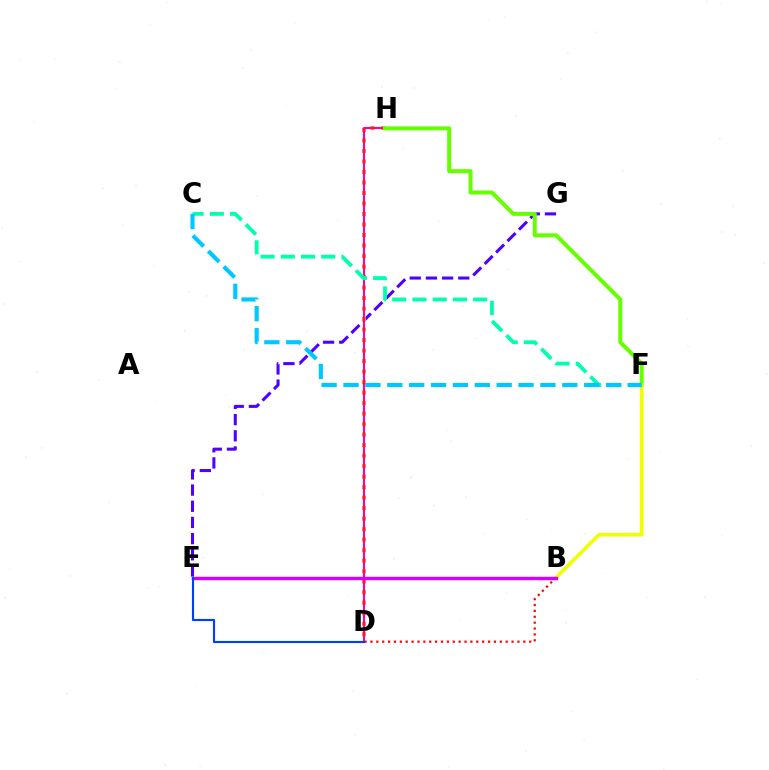{('E', 'G'): [{'color': '#4f00ff', 'line_style': 'dashed', 'thickness': 2.2}], ('B', 'D'): [{'color': '#ff0000', 'line_style': 'dotted', 'thickness': 1.6}], ('D', 'H'): [{'color': '#ff8800', 'line_style': 'dotted', 'thickness': 2.85}, {'color': '#ff00a0', 'line_style': 'solid', 'thickness': 1.51}], ('F', 'H'): [{'color': '#66ff00', 'line_style': 'solid', 'thickness': 2.87}], ('B', 'F'): [{'color': '#eeff00', 'line_style': 'solid', 'thickness': 2.61}], ('C', 'F'): [{'color': '#00ffaf', 'line_style': 'dashed', 'thickness': 2.75}, {'color': '#00c7ff', 'line_style': 'dashed', 'thickness': 2.97}], ('B', 'E'): [{'color': '#00ff27', 'line_style': 'dotted', 'thickness': 1.93}, {'color': '#d600ff', 'line_style': 'solid', 'thickness': 2.46}], ('D', 'E'): [{'color': '#003fff', 'line_style': 'solid', 'thickness': 1.54}]}